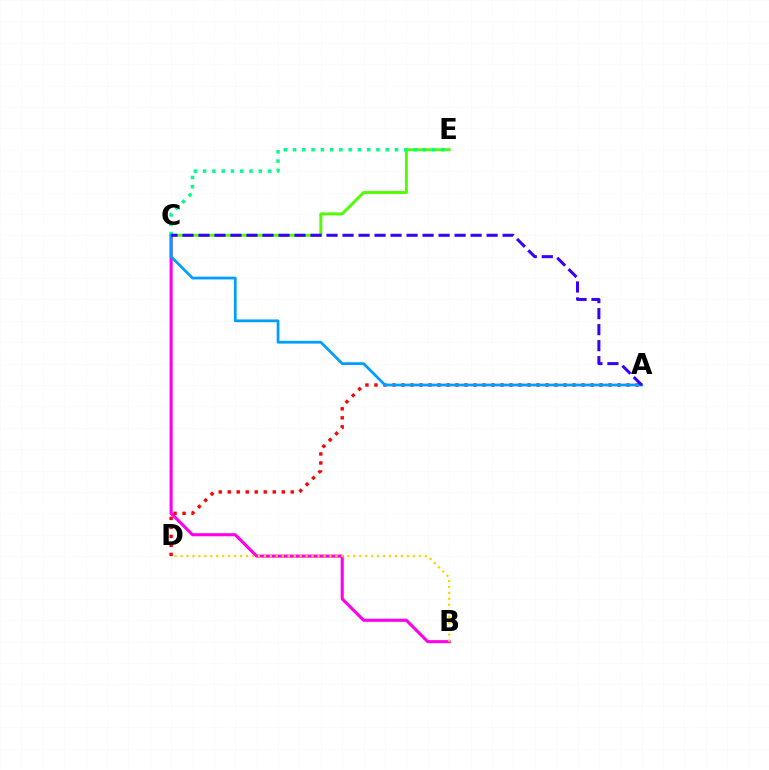{('A', 'D'): [{'color': '#ff0000', 'line_style': 'dotted', 'thickness': 2.45}], ('B', 'C'): [{'color': '#ff00ed', 'line_style': 'solid', 'thickness': 2.23}], ('C', 'E'): [{'color': '#4fff00', 'line_style': 'solid', 'thickness': 2.1}, {'color': '#00ff86', 'line_style': 'dotted', 'thickness': 2.52}], ('B', 'D'): [{'color': '#ffd500', 'line_style': 'dotted', 'thickness': 1.62}], ('A', 'C'): [{'color': '#009eff', 'line_style': 'solid', 'thickness': 1.99}, {'color': '#3700ff', 'line_style': 'dashed', 'thickness': 2.17}]}